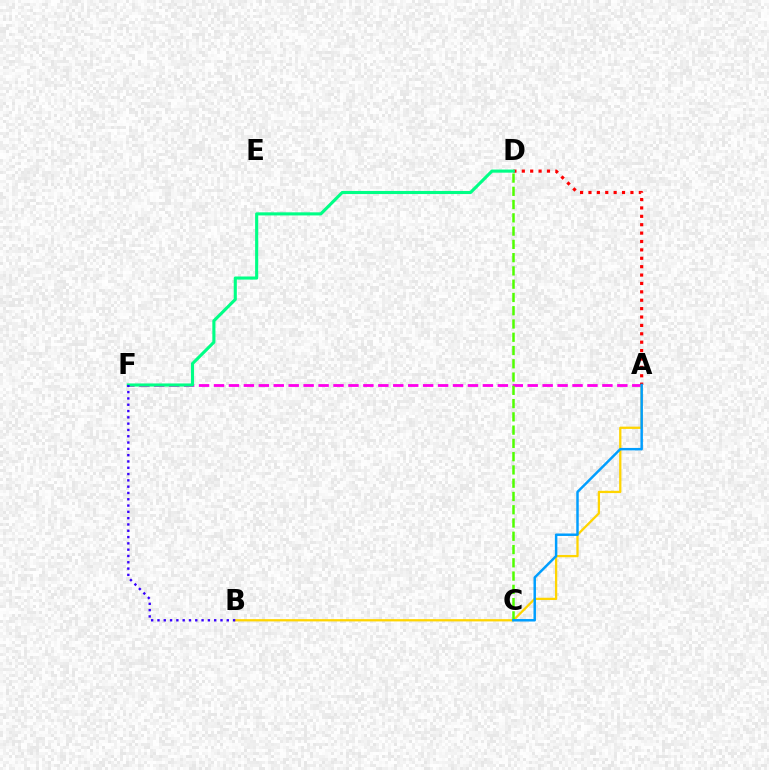{('A', 'F'): [{'color': '#ff00ed', 'line_style': 'dashed', 'thickness': 2.03}], ('A', 'B'): [{'color': '#ffd500', 'line_style': 'solid', 'thickness': 1.64}], ('A', 'D'): [{'color': '#ff0000', 'line_style': 'dotted', 'thickness': 2.28}], ('D', 'F'): [{'color': '#00ff86', 'line_style': 'solid', 'thickness': 2.24}], ('C', 'D'): [{'color': '#4fff00', 'line_style': 'dashed', 'thickness': 1.8}], ('B', 'F'): [{'color': '#3700ff', 'line_style': 'dotted', 'thickness': 1.71}], ('A', 'C'): [{'color': '#009eff', 'line_style': 'solid', 'thickness': 1.78}]}